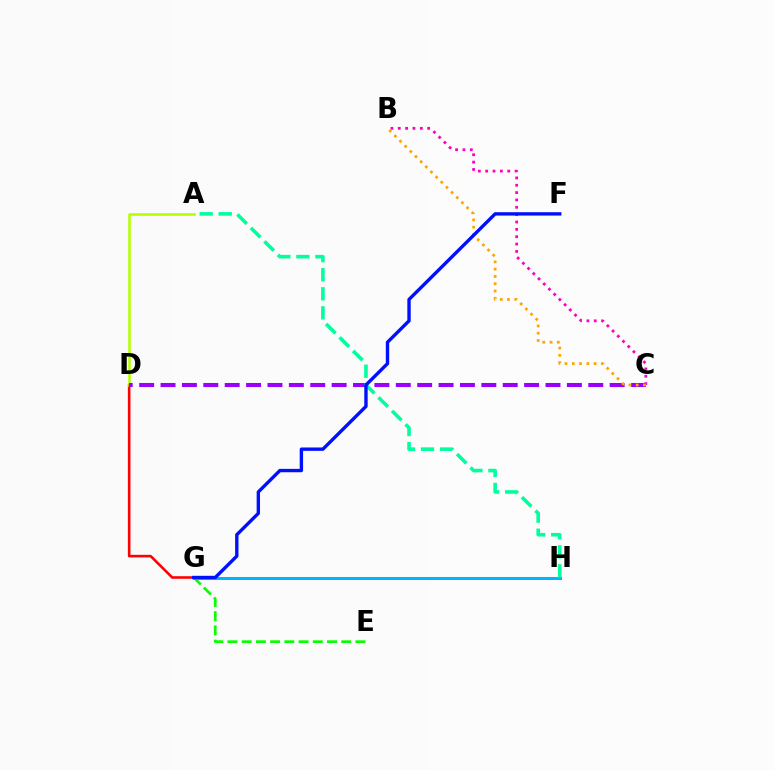{('D', 'G'): [{'color': '#ff0000', 'line_style': 'solid', 'thickness': 1.86}], ('A', 'D'): [{'color': '#b3ff00', 'line_style': 'solid', 'thickness': 1.84}], ('C', 'D'): [{'color': '#9b00ff', 'line_style': 'dashed', 'thickness': 2.91}], ('E', 'G'): [{'color': '#08ff00', 'line_style': 'dashed', 'thickness': 1.93}], ('B', 'C'): [{'color': '#ff00bd', 'line_style': 'dotted', 'thickness': 2.0}, {'color': '#ffa500', 'line_style': 'dotted', 'thickness': 1.98}], ('G', 'H'): [{'color': '#00b5ff', 'line_style': 'solid', 'thickness': 2.18}], ('A', 'H'): [{'color': '#00ff9d', 'line_style': 'dashed', 'thickness': 2.59}], ('F', 'G'): [{'color': '#0010ff', 'line_style': 'solid', 'thickness': 2.43}]}